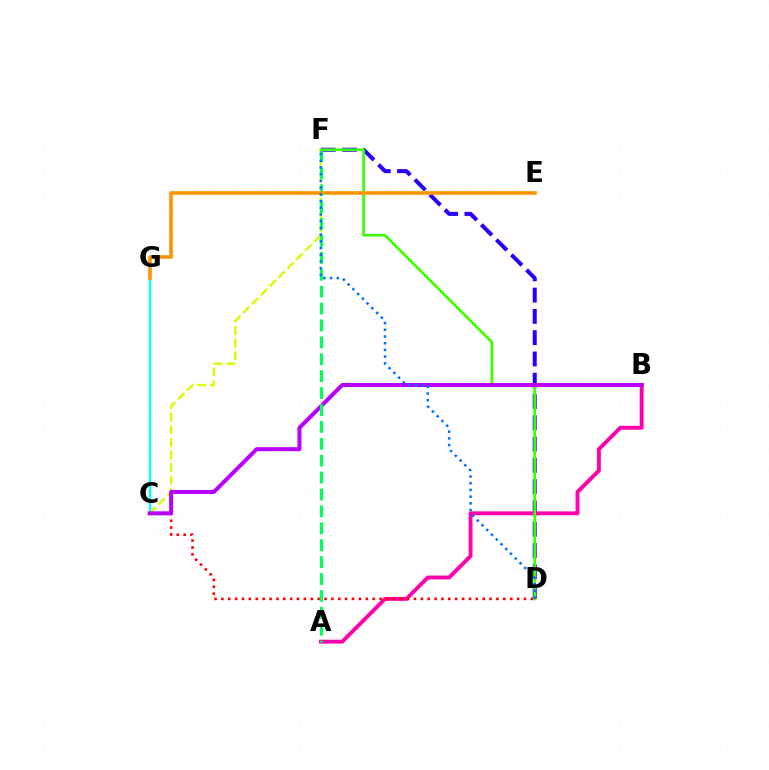{('C', 'G'): [{'color': '#00fff6', 'line_style': 'solid', 'thickness': 1.68}], ('D', 'F'): [{'color': '#2500ff', 'line_style': 'dashed', 'thickness': 2.89}, {'color': '#3dff00', 'line_style': 'solid', 'thickness': 1.94}, {'color': '#0074ff', 'line_style': 'dotted', 'thickness': 1.82}], ('A', 'B'): [{'color': '#ff00ac', 'line_style': 'solid', 'thickness': 2.81}], ('C', 'D'): [{'color': '#ff0000', 'line_style': 'dotted', 'thickness': 1.87}], ('C', 'F'): [{'color': '#d1ff00', 'line_style': 'dashed', 'thickness': 1.71}], ('B', 'C'): [{'color': '#b900ff', 'line_style': 'solid', 'thickness': 2.89}], ('A', 'F'): [{'color': '#00ff5c', 'line_style': 'dashed', 'thickness': 2.3}], ('E', 'G'): [{'color': '#ff9400', 'line_style': 'solid', 'thickness': 2.6}]}